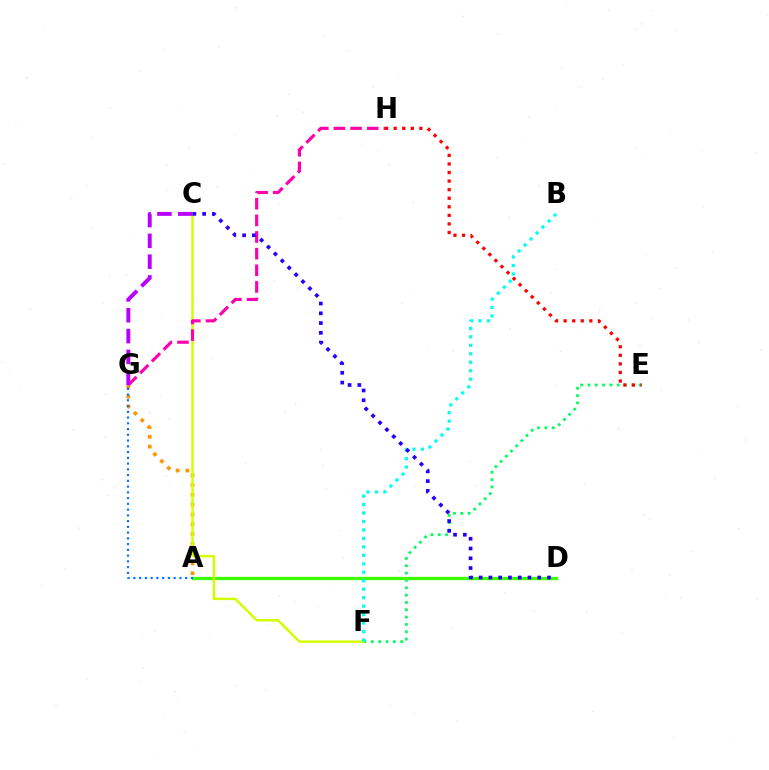{('E', 'F'): [{'color': '#00ff5c', 'line_style': 'dotted', 'thickness': 1.99}], ('E', 'H'): [{'color': '#ff0000', 'line_style': 'dotted', 'thickness': 2.33}], ('A', 'D'): [{'color': '#3dff00', 'line_style': 'solid', 'thickness': 2.34}], ('A', 'G'): [{'color': '#ff9400', 'line_style': 'dotted', 'thickness': 2.66}, {'color': '#0074ff', 'line_style': 'dotted', 'thickness': 1.56}], ('C', 'F'): [{'color': '#d1ff00', 'line_style': 'solid', 'thickness': 1.79}], ('B', 'F'): [{'color': '#00fff6', 'line_style': 'dotted', 'thickness': 2.3}], ('G', 'H'): [{'color': '#ff00ac', 'line_style': 'dashed', 'thickness': 2.26}], ('C', 'G'): [{'color': '#b900ff', 'line_style': 'dashed', 'thickness': 2.83}], ('C', 'D'): [{'color': '#2500ff', 'line_style': 'dotted', 'thickness': 2.65}]}